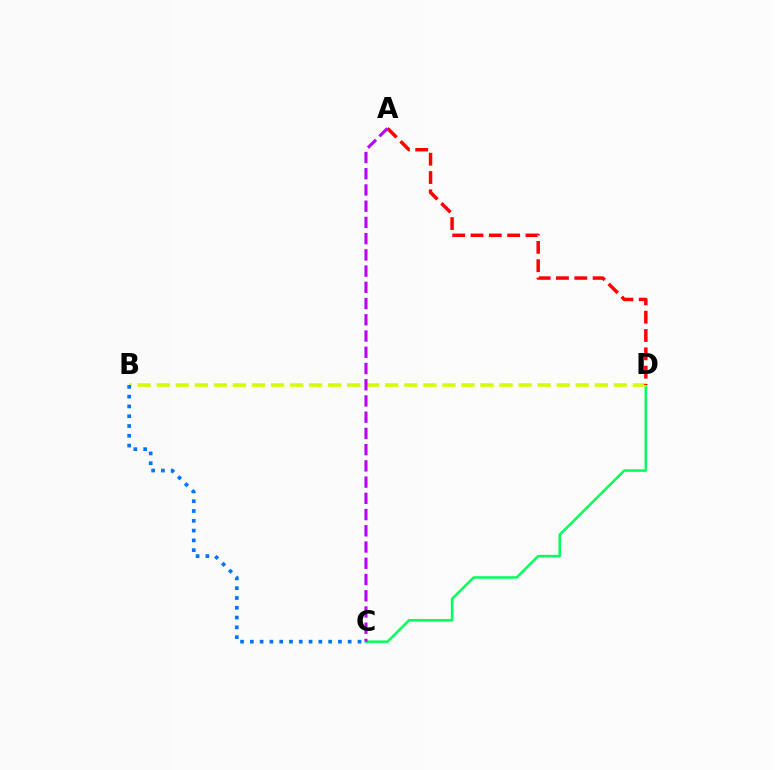{('C', 'D'): [{'color': '#00ff5c', 'line_style': 'solid', 'thickness': 1.81}], ('B', 'D'): [{'color': '#d1ff00', 'line_style': 'dashed', 'thickness': 2.59}], ('A', 'D'): [{'color': '#ff0000', 'line_style': 'dashed', 'thickness': 2.49}], ('B', 'C'): [{'color': '#0074ff', 'line_style': 'dotted', 'thickness': 2.66}], ('A', 'C'): [{'color': '#b900ff', 'line_style': 'dashed', 'thickness': 2.2}]}